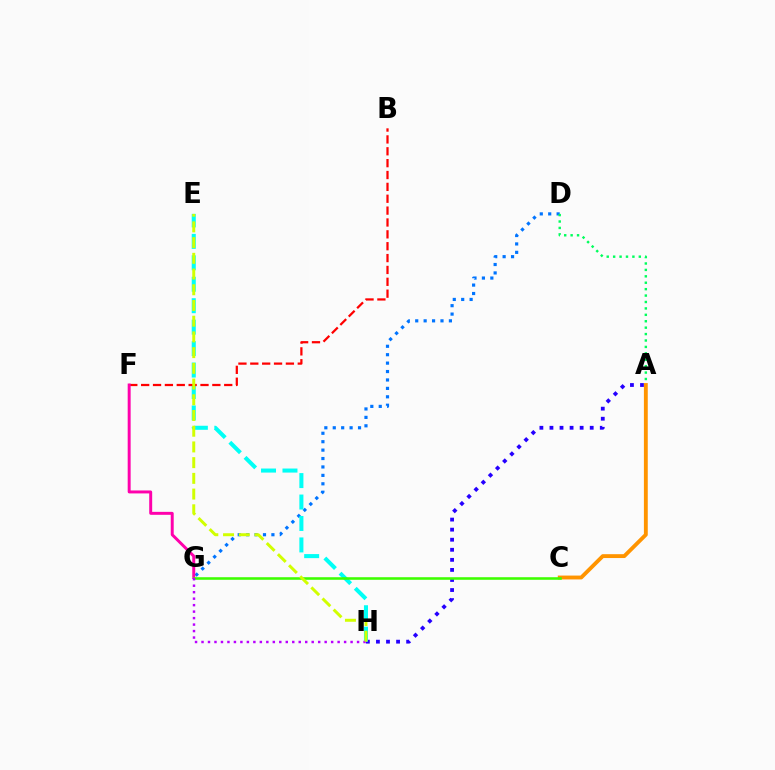{('A', 'H'): [{'color': '#2500ff', 'line_style': 'dotted', 'thickness': 2.73}], ('D', 'G'): [{'color': '#0074ff', 'line_style': 'dotted', 'thickness': 2.29}], ('E', 'H'): [{'color': '#00fff6', 'line_style': 'dashed', 'thickness': 2.91}, {'color': '#d1ff00', 'line_style': 'dashed', 'thickness': 2.14}], ('A', 'D'): [{'color': '#00ff5c', 'line_style': 'dotted', 'thickness': 1.74}], ('A', 'C'): [{'color': '#ff9400', 'line_style': 'solid', 'thickness': 2.78}], ('B', 'F'): [{'color': '#ff0000', 'line_style': 'dashed', 'thickness': 1.61}], ('F', 'G'): [{'color': '#ff00ac', 'line_style': 'solid', 'thickness': 2.13}], ('C', 'G'): [{'color': '#3dff00', 'line_style': 'solid', 'thickness': 1.85}], ('G', 'H'): [{'color': '#b900ff', 'line_style': 'dotted', 'thickness': 1.76}]}